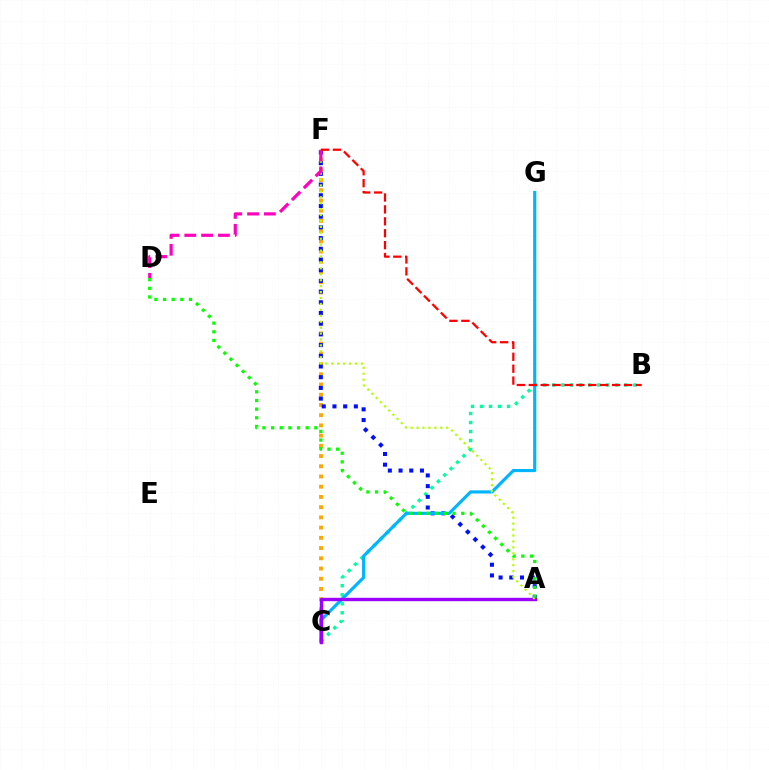{('B', 'C'): [{'color': '#00ff9d', 'line_style': 'dotted', 'thickness': 2.45}], ('C', 'F'): [{'color': '#ffa500', 'line_style': 'dotted', 'thickness': 2.78}], ('A', 'F'): [{'color': '#0010ff', 'line_style': 'dotted', 'thickness': 2.91}, {'color': '#b3ff00', 'line_style': 'dotted', 'thickness': 1.61}], ('C', 'G'): [{'color': '#00b5ff', 'line_style': 'solid', 'thickness': 2.25}], ('A', 'C'): [{'color': '#9b00ff', 'line_style': 'solid', 'thickness': 2.45}], ('D', 'F'): [{'color': '#ff00bd', 'line_style': 'dashed', 'thickness': 2.29}], ('B', 'F'): [{'color': '#ff0000', 'line_style': 'dashed', 'thickness': 1.62}], ('A', 'D'): [{'color': '#08ff00', 'line_style': 'dotted', 'thickness': 2.35}]}